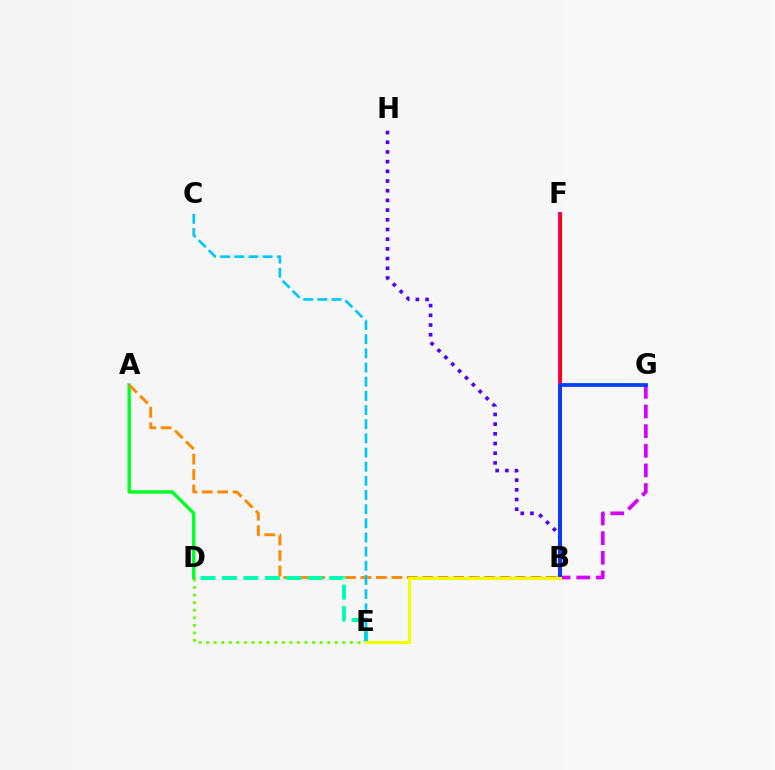{('B', 'G'): [{'color': '#d600ff', 'line_style': 'dashed', 'thickness': 2.67}, {'color': '#003fff', 'line_style': 'solid', 'thickness': 2.68}], ('D', 'E'): [{'color': '#66ff00', 'line_style': 'dotted', 'thickness': 2.06}, {'color': '#00ffaf', 'line_style': 'dashed', 'thickness': 2.91}], ('A', 'D'): [{'color': '#00ff27', 'line_style': 'solid', 'thickness': 2.44}], ('B', 'F'): [{'color': '#ff00a0', 'line_style': 'solid', 'thickness': 2.91}, {'color': '#ff0000', 'line_style': 'solid', 'thickness': 1.88}], ('A', 'B'): [{'color': '#ff8800', 'line_style': 'dashed', 'thickness': 2.1}], ('C', 'E'): [{'color': '#00c7ff', 'line_style': 'dashed', 'thickness': 1.92}], ('B', 'H'): [{'color': '#4f00ff', 'line_style': 'dotted', 'thickness': 2.63}], ('B', 'E'): [{'color': '#eeff00', 'line_style': 'solid', 'thickness': 2.24}]}